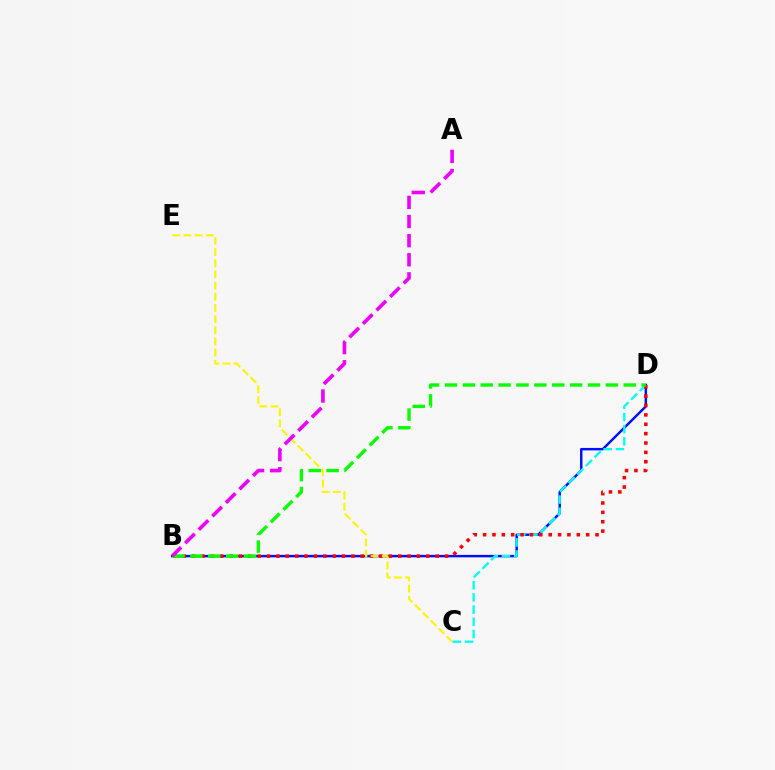{('B', 'D'): [{'color': '#0010ff', 'line_style': 'solid', 'thickness': 1.77}, {'color': '#ff0000', 'line_style': 'dotted', 'thickness': 2.55}, {'color': '#08ff00', 'line_style': 'dashed', 'thickness': 2.43}], ('C', 'D'): [{'color': '#00fff6', 'line_style': 'dashed', 'thickness': 1.66}], ('C', 'E'): [{'color': '#fcf500', 'line_style': 'dashed', 'thickness': 1.52}], ('A', 'B'): [{'color': '#ee00ff', 'line_style': 'dashed', 'thickness': 2.6}]}